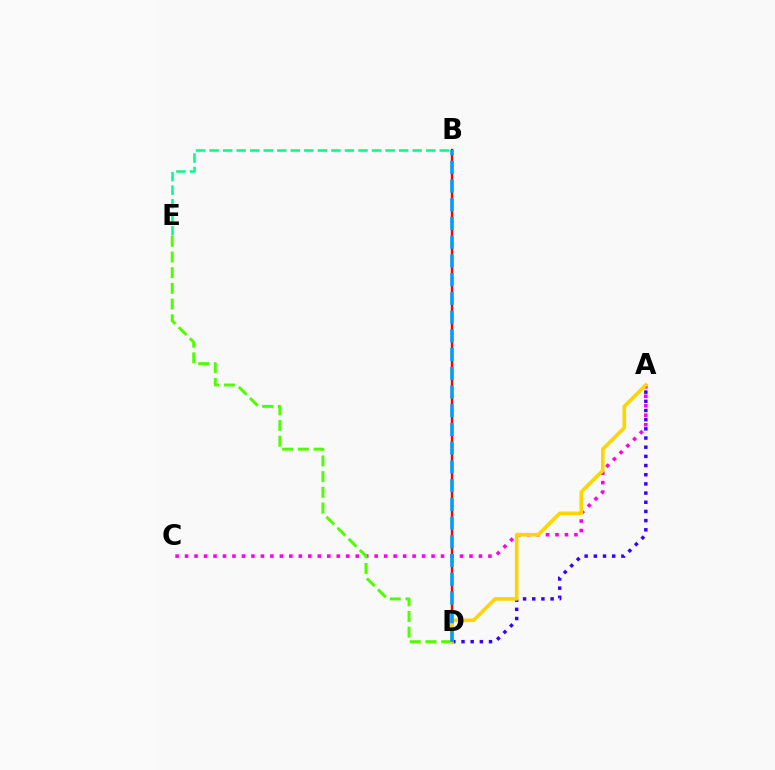{('A', 'C'): [{'color': '#ff00ed', 'line_style': 'dotted', 'thickness': 2.58}], ('D', 'E'): [{'color': '#4fff00', 'line_style': 'dashed', 'thickness': 2.13}], ('B', 'D'): [{'color': '#ff0000', 'line_style': 'solid', 'thickness': 1.73}, {'color': '#009eff', 'line_style': 'dashed', 'thickness': 2.54}], ('B', 'E'): [{'color': '#00ff86', 'line_style': 'dashed', 'thickness': 1.84}], ('A', 'D'): [{'color': '#3700ff', 'line_style': 'dotted', 'thickness': 2.49}, {'color': '#ffd500', 'line_style': 'solid', 'thickness': 2.6}]}